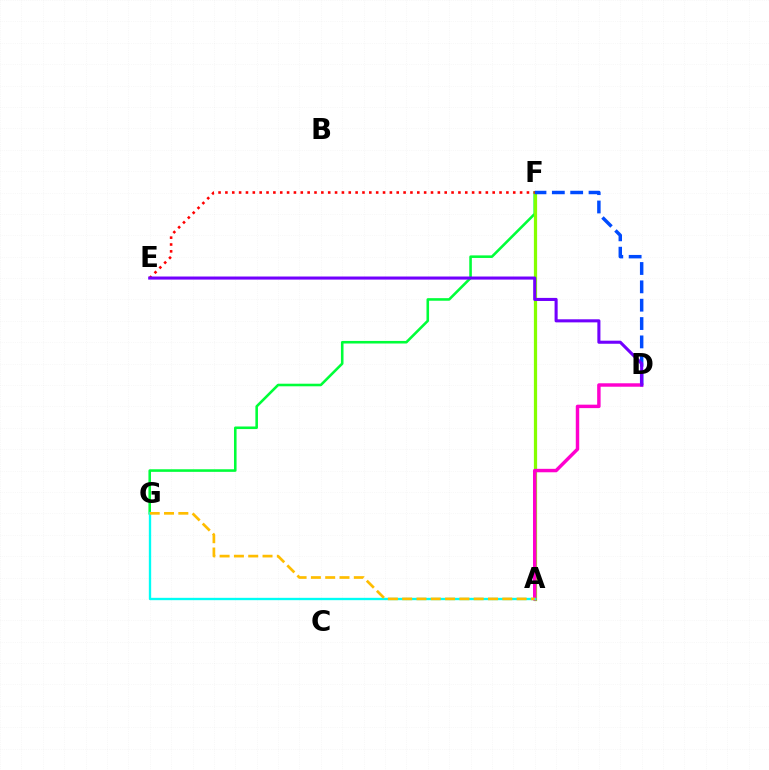{('F', 'G'): [{'color': '#00ff39', 'line_style': 'solid', 'thickness': 1.86}], ('A', 'F'): [{'color': '#84ff00', 'line_style': 'solid', 'thickness': 2.32}], ('D', 'F'): [{'color': '#004bff', 'line_style': 'dashed', 'thickness': 2.49}], ('A', 'D'): [{'color': '#ff00cf', 'line_style': 'solid', 'thickness': 2.48}], ('A', 'G'): [{'color': '#00fff6', 'line_style': 'solid', 'thickness': 1.69}, {'color': '#ffbd00', 'line_style': 'dashed', 'thickness': 1.94}], ('E', 'F'): [{'color': '#ff0000', 'line_style': 'dotted', 'thickness': 1.86}], ('D', 'E'): [{'color': '#7200ff', 'line_style': 'solid', 'thickness': 2.22}]}